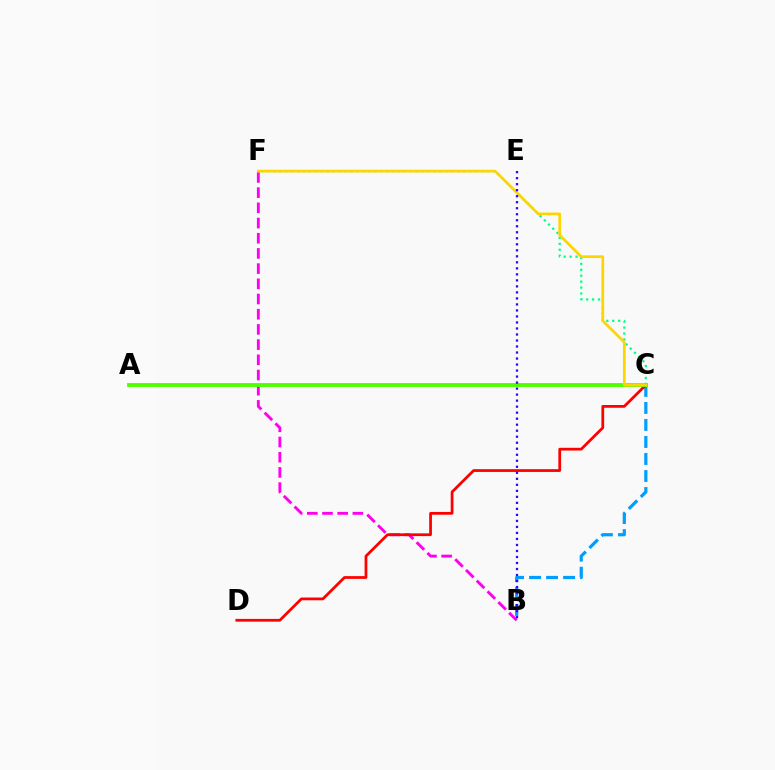{('B', 'F'): [{'color': '#ff00ed', 'line_style': 'dashed', 'thickness': 2.06}], ('B', 'C'): [{'color': '#009eff', 'line_style': 'dashed', 'thickness': 2.31}], ('C', 'D'): [{'color': '#ff0000', 'line_style': 'solid', 'thickness': 1.99}], ('A', 'C'): [{'color': '#4fff00', 'line_style': 'solid', 'thickness': 2.78}], ('C', 'F'): [{'color': '#00ff86', 'line_style': 'dotted', 'thickness': 1.61}, {'color': '#ffd500', 'line_style': 'solid', 'thickness': 1.96}], ('B', 'E'): [{'color': '#3700ff', 'line_style': 'dotted', 'thickness': 1.63}]}